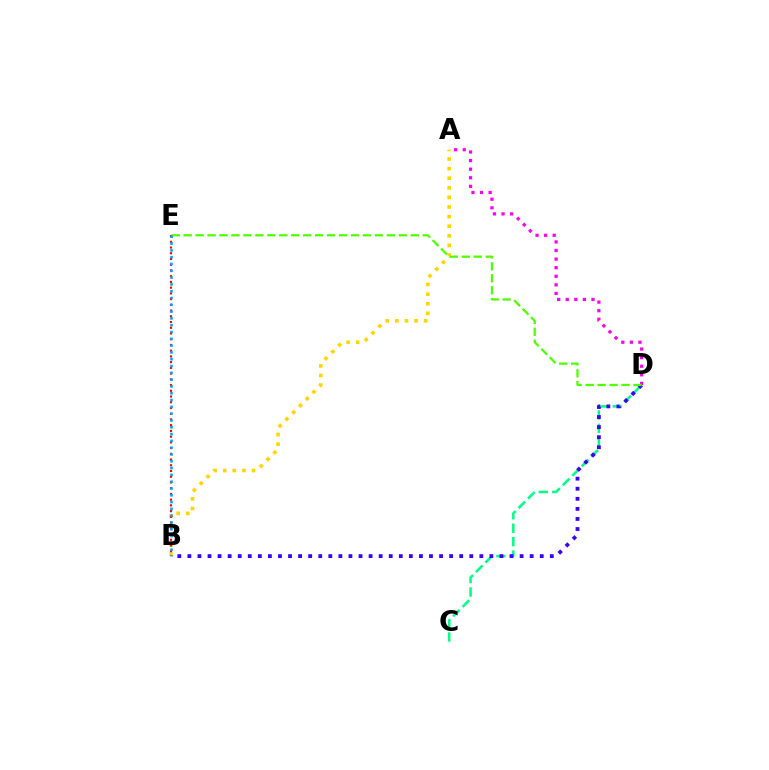{('C', 'D'): [{'color': '#00ff86', 'line_style': 'dashed', 'thickness': 1.83}], ('B', 'D'): [{'color': '#3700ff', 'line_style': 'dotted', 'thickness': 2.74}], ('A', 'B'): [{'color': '#ffd500', 'line_style': 'dotted', 'thickness': 2.61}], ('B', 'E'): [{'color': '#ff0000', 'line_style': 'dotted', 'thickness': 1.56}, {'color': '#009eff', 'line_style': 'dotted', 'thickness': 1.85}], ('A', 'D'): [{'color': '#ff00ed', 'line_style': 'dotted', 'thickness': 2.33}], ('D', 'E'): [{'color': '#4fff00', 'line_style': 'dashed', 'thickness': 1.62}]}